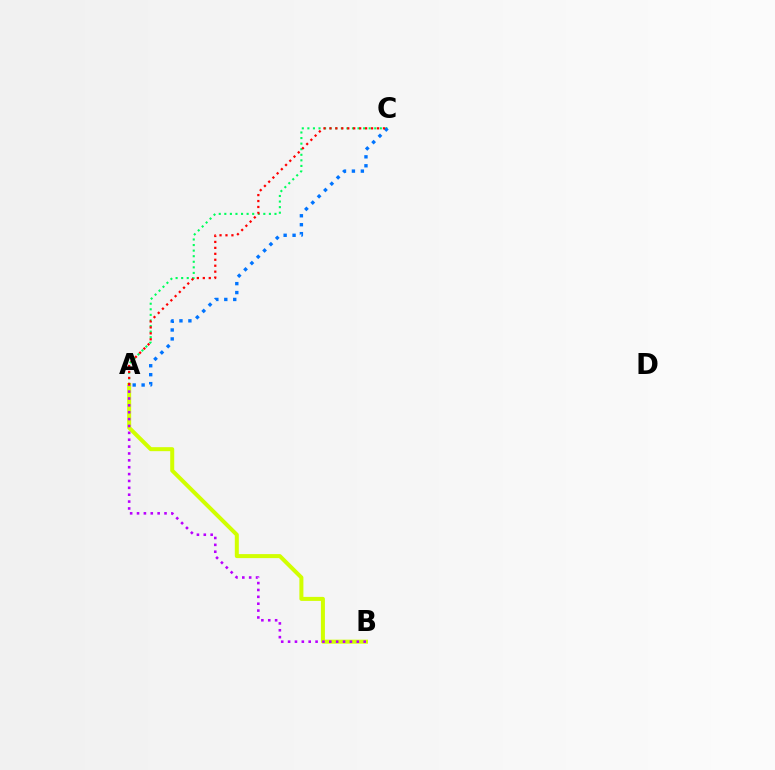{('A', 'B'): [{'color': '#d1ff00', 'line_style': 'solid', 'thickness': 2.89}, {'color': '#b900ff', 'line_style': 'dotted', 'thickness': 1.87}], ('A', 'C'): [{'color': '#00ff5c', 'line_style': 'dotted', 'thickness': 1.51}, {'color': '#0074ff', 'line_style': 'dotted', 'thickness': 2.43}, {'color': '#ff0000', 'line_style': 'dotted', 'thickness': 1.62}]}